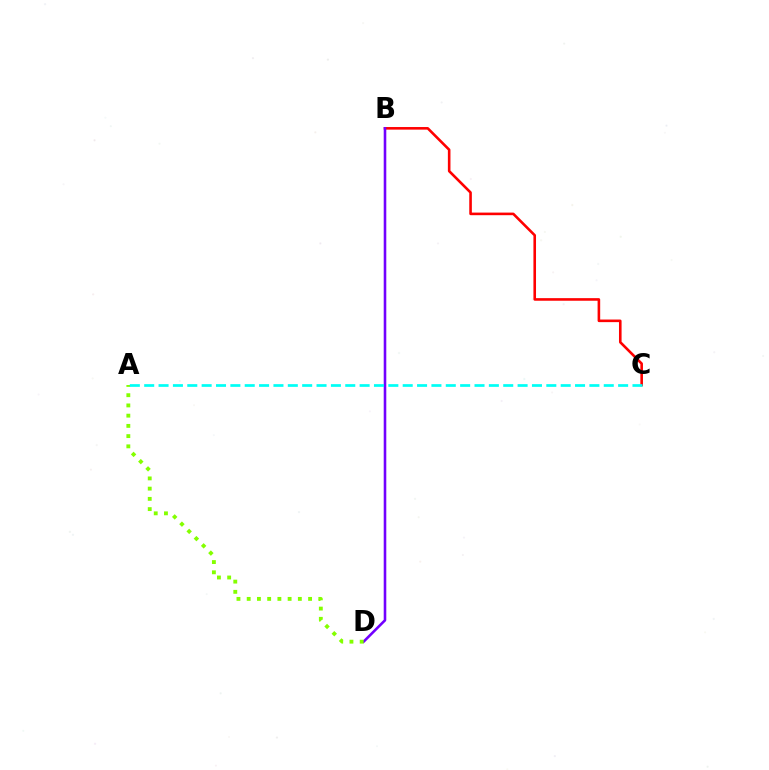{('B', 'C'): [{'color': '#ff0000', 'line_style': 'solid', 'thickness': 1.87}], ('B', 'D'): [{'color': '#7200ff', 'line_style': 'solid', 'thickness': 1.86}], ('A', 'D'): [{'color': '#84ff00', 'line_style': 'dotted', 'thickness': 2.78}], ('A', 'C'): [{'color': '#00fff6', 'line_style': 'dashed', 'thickness': 1.95}]}